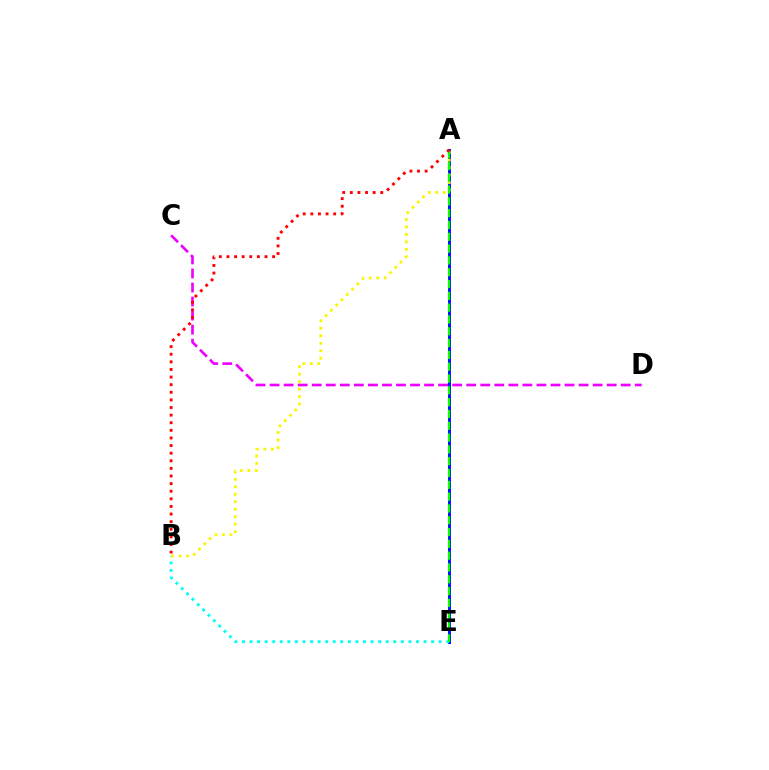{('A', 'E'): [{'color': '#0010ff', 'line_style': 'solid', 'thickness': 2.11}, {'color': '#08ff00', 'line_style': 'dashed', 'thickness': 1.6}], ('C', 'D'): [{'color': '#ee00ff', 'line_style': 'dashed', 'thickness': 1.91}], ('B', 'E'): [{'color': '#00fff6', 'line_style': 'dotted', 'thickness': 2.06}], ('A', 'B'): [{'color': '#fcf500', 'line_style': 'dotted', 'thickness': 2.03}, {'color': '#ff0000', 'line_style': 'dotted', 'thickness': 2.07}]}